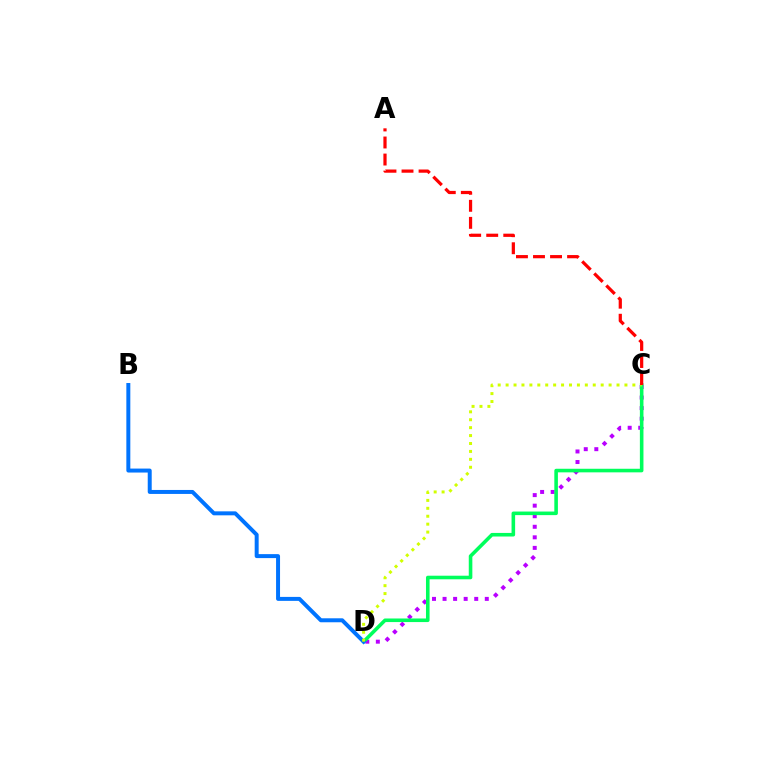{('C', 'D'): [{'color': '#b900ff', 'line_style': 'dotted', 'thickness': 2.87}, {'color': '#00ff5c', 'line_style': 'solid', 'thickness': 2.58}, {'color': '#d1ff00', 'line_style': 'dotted', 'thickness': 2.15}], ('B', 'D'): [{'color': '#0074ff', 'line_style': 'solid', 'thickness': 2.86}], ('A', 'C'): [{'color': '#ff0000', 'line_style': 'dashed', 'thickness': 2.32}]}